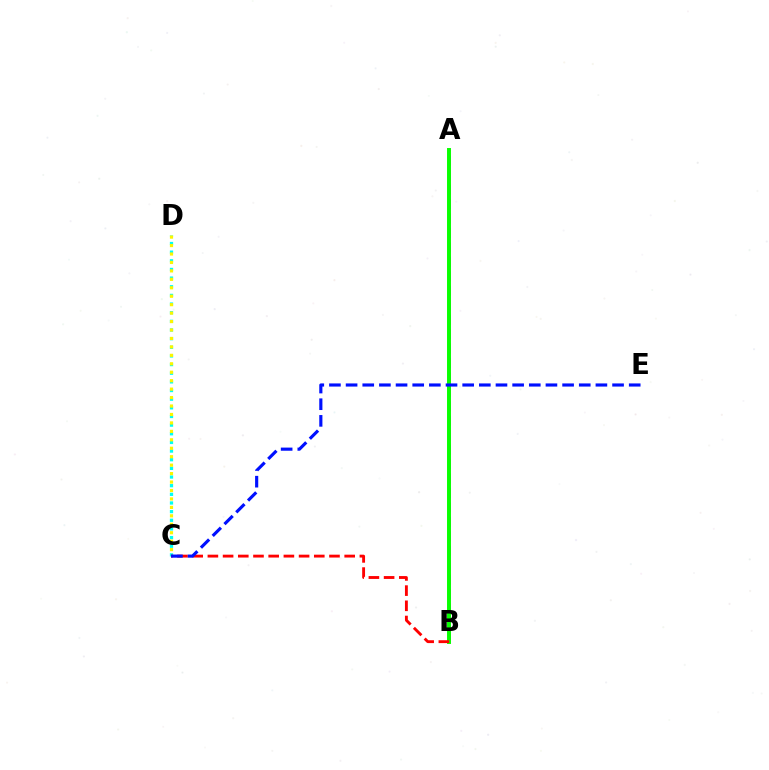{('C', 'D'): [{'color': '#00fff6', 'line_style': 'dotted', 'thickness': 2.35}, {'color': '#fcf500', 'line_style': 'dotted', 'thickness': 2.29}], ('A', 'B'): [{'color': '#ee00ff', 'line_style': 'dashed', 'thickness': 1.96}, {'color': '#08ff00', 'line_style': 'solid', 'thickness': 2.84}], ('B', 'C'): [{'color': '#ff0000', 'line_style': 'dashed', 'thickness': 2.06}], ('C', 'E'): [{'color': '#0010ff', 'line_style': 'dashed', 'thickness': 2.26}]}